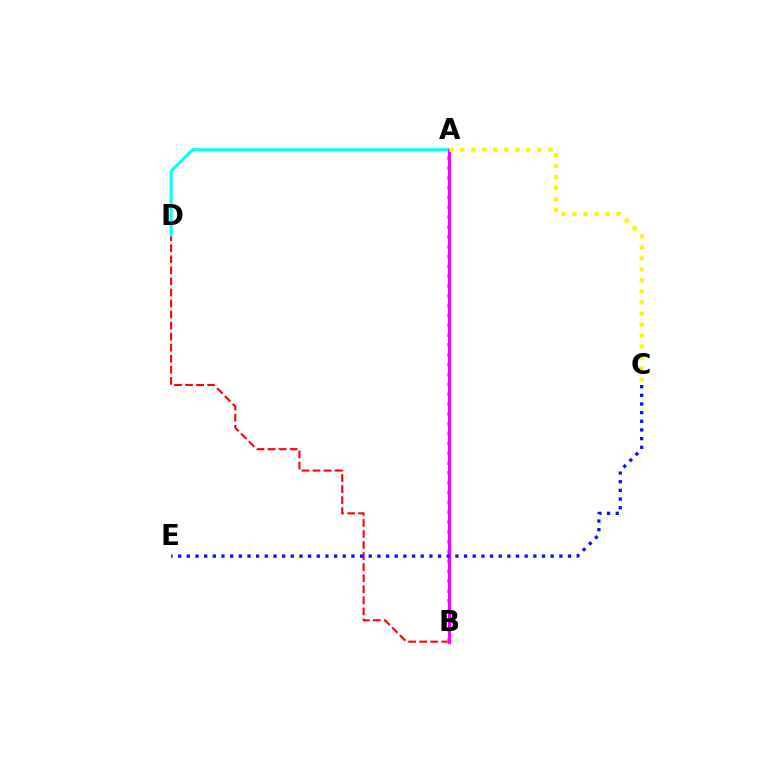{('B', 'D'): [{'color': '#ff0000', 'line_style': 'dashed', 'thickness': 1.5}], ('A', 'D'): [{'color': '#00fff6', 'line_style': 'solid', 'thickness': 2.13}], ('A', 'B'): [{'color': '#08ff00', 'line_style': 'dotted', 'thickness': 2.67}, {'color': '#ee00ff', 'line_style': 'solid', 'thickness': 2.22}], ('C', 'E'): [{'color': '#0010ff', 'line_style': 'dotted', 'thickness': 2.35}], ('A', 'C'): [{'color': '#fcf500', 'line_style': 'dotted', 'thickness': 2.99}]}